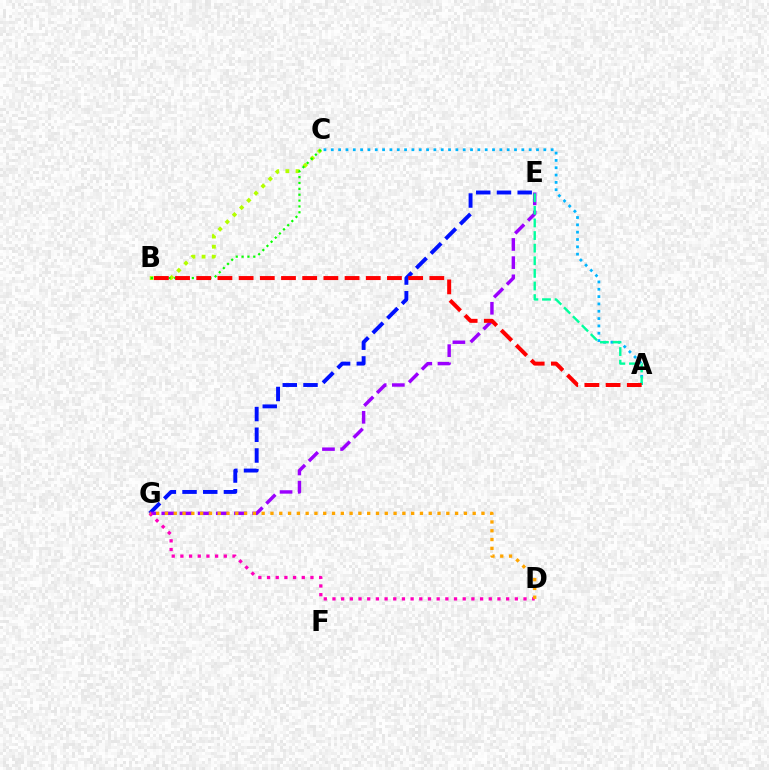{('B', 'C'): [{'color': '#b3ff00', 'line_style': 'dotted', 'thickness': 2.75}, {'color': '#08ff00', 'line_style': 'dotted', 'thickness': 1.59}], ('E', 'G'): [{'color': '#0010ff', 'line_style': 'dashed', 'thickness': 2.81}, {'color': '#9b00ff', 'line_style': 'dashed', 'thickness': 2.47}], ('D', 'G'): [{'color': '#ff00bd', 'line_style': 'dotted', 'thickness': 2.36}, {'color': '#ffa500', 'line_style': 'dotted', 'thickness': 2.39}], ('A', 'C'): [{'color': '#00b5ff', 'line_style': 'dotted', 'thickness': 1.99}], ('A', 'E'): [{'color': '#00ff9d', 'line_style': 'dashed', 'thickness': 1.71}], ('A', 'B'): [{'color': '#ff0000', 'line_style': 'dashed', 'thickness': 2.88}]}